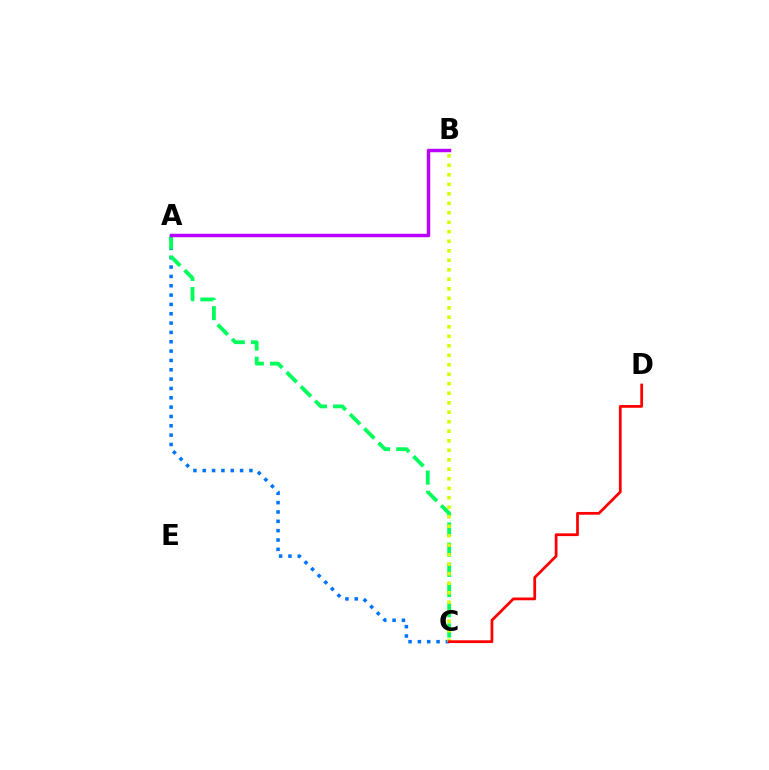{('A', 'C'): [{'color': '#0074ff', 'line_style': 'dotted', 'thickness': 2.54}, {'color': '#00ff5c', 'line_style': 'dashed', 'thickness': 2.75}], ('B', 'C'): [{'color': '#d1ff00', 'line_style': 'dotted', 'thickness': 2.58}], ('C', 'D'): [{'color': '#ff0000', 'line_style': 'solid', 'thickness': 1.98}], ('A', 'B'): [{'color': '#b900ff', 'line_style': 'solid', 'thickness': 2.49}]}